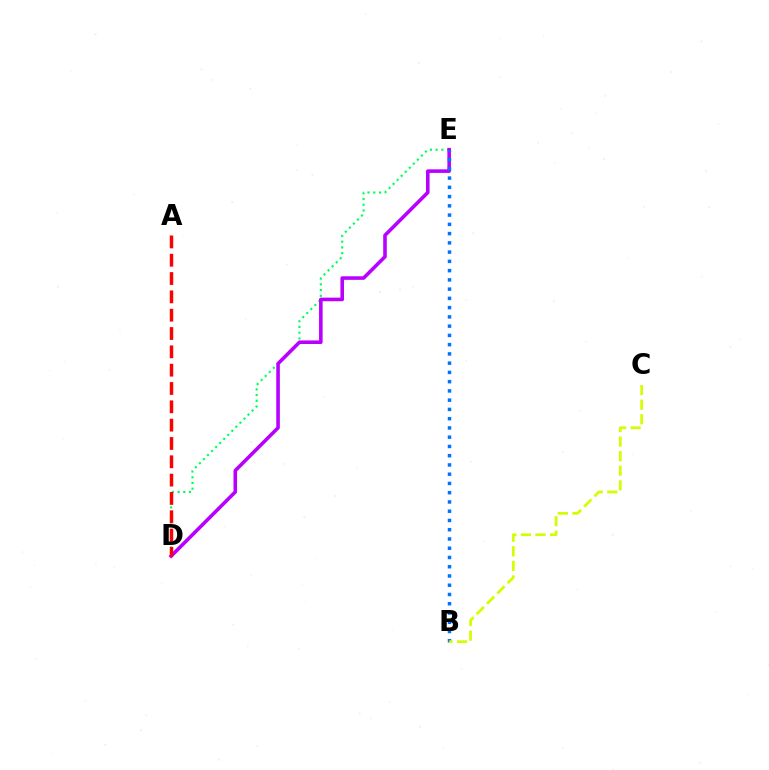{('D', 'E'): [{'color': '#00ff5c', 'line_style': 'dotted', 'thickness': 1.55}, {'color': '#b900ff', 'line_style': 'solid', 'thickness': 2.58}], ('B', 'E'): [{'color': '#0074ff', 'line_style': 'dotted', 'thickness': 2.51}], ('A', 'D'): [{'color': '#ff0000', 'line_style': 'dashed', 'thickness': 2.49}], ('B', 'C'): [{'color': '#d1ff00', 'line_style': 'dashed', 'thickness': 1.98}]}